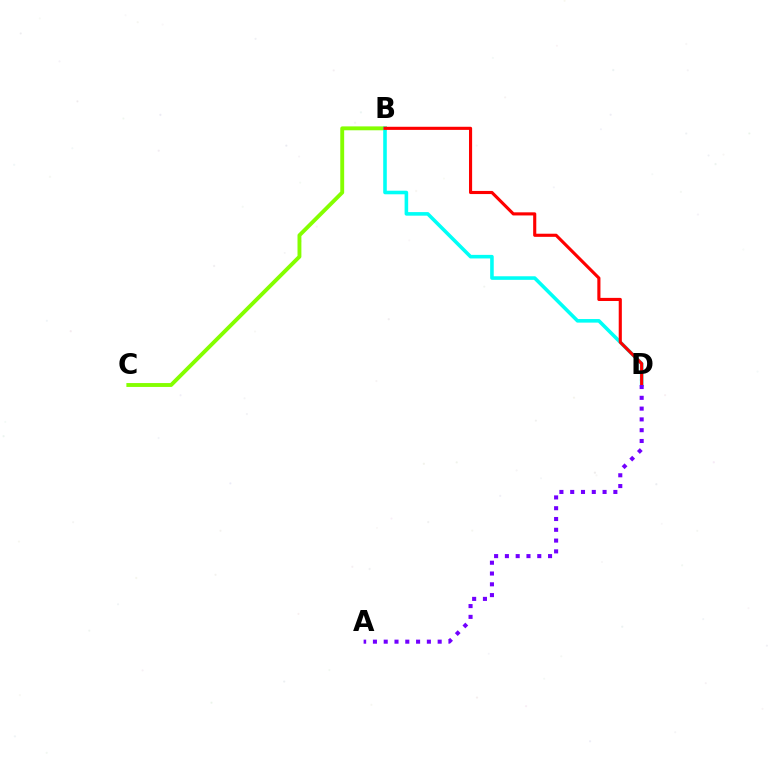{('B', 'C'): [{'color': '#84ff00', 'line_style': 'solid', 'thickness': 2.8}], ('B', 'D'): [{'color': '#00fff6', 'line_style': 'solid', 'thickness': 2.58}, {'color': '#ff0000', 'line_style': 'solid', 'thickness': 2.25}], ('A', 'D'): [{'color': '#7200ff', 'line_style': 'dotted', 'thickness': 2.93}]}